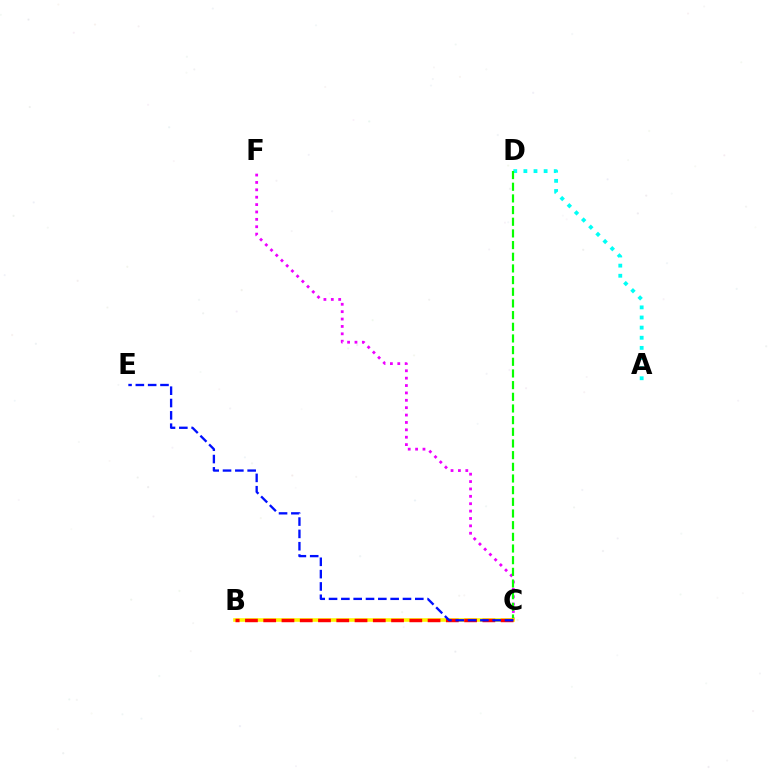{('C', 'F'): [{'color': '#ee00ff', 'line_style': 'dotted', 'thickness': 2.01}], ('A', 'D'): [{'color': '#00fff6', 'line_style': 'dotted', 'thickness': 2.75}], ('C', 'D'): [{'color': '#08ff00', 'line_style': 'dashed', 'thickness': 1.59}], ('B', 'C'): [{'color': '#fcf500', 'line_style': 'solid', 'thickness': 2.59}, {'color': '#ff0000', 'line_style': 'dashed', 'thickness': 2.48}], ('C', 'E'): [{'color': '#0010ff', 'line_style': 'dashed', 'thickness': 1.67}]}